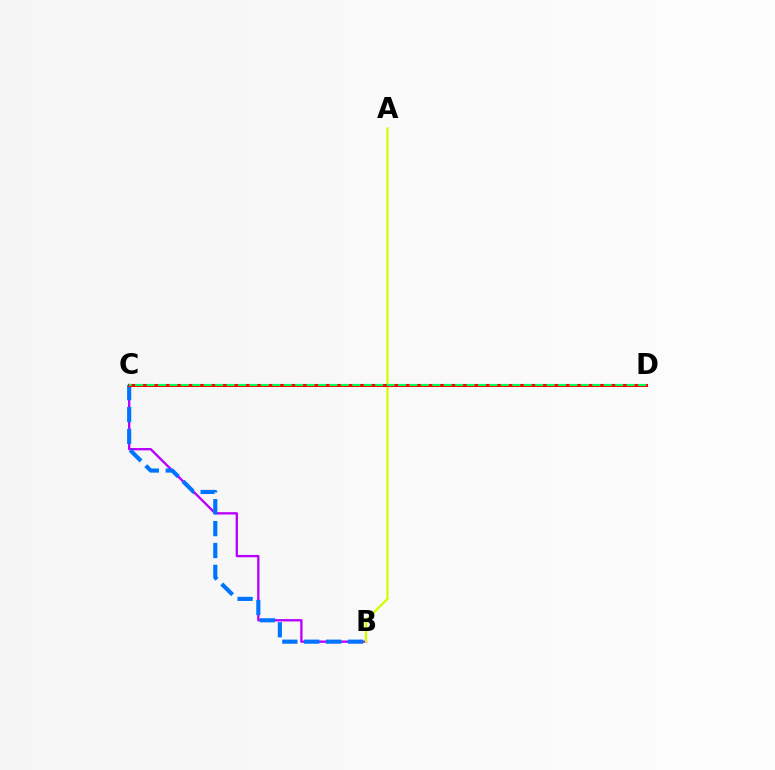{('B', 'C'): [{'color': '#b900ff', 'line_style': 'solid', 'thickness': 1.68}, {'color': '#0074ff', 'line_style': 'dashed', 'thickness': 2.97}], ('A', 'B'): [{'color': '#d1ff00', 'line_style': 'solid', 'thickness': 1.65}], ('C', 'D'): [{'color': '#ff0000', 'line_style': 'solid', 'thickness': 2.18}, {'color': '#00ff5c', 'line_style': 'dashed', 'thickness': 1.55}]}